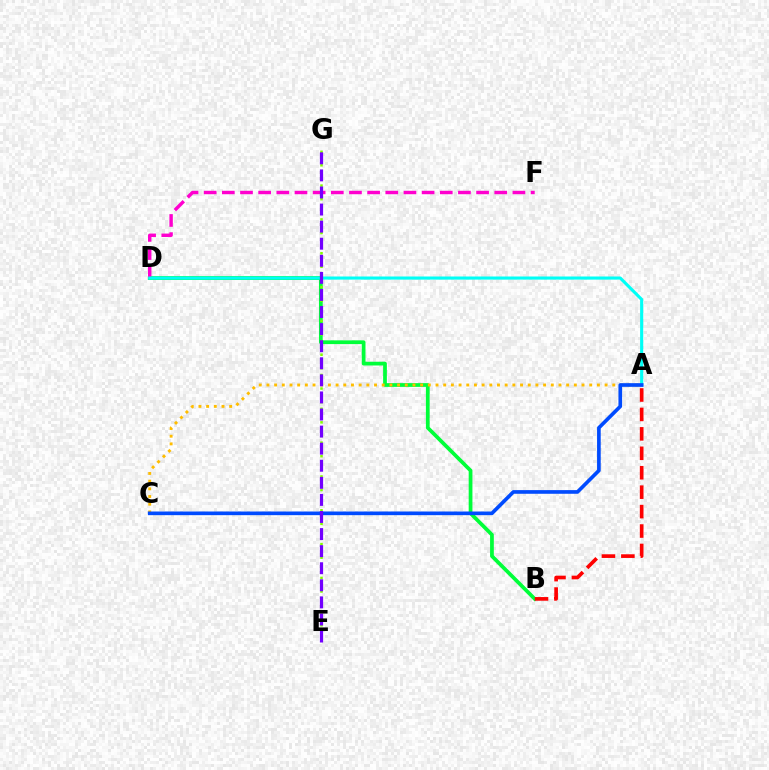{('B', 'D'): [{'color': '#00ff39', 'line_style': 'solid', 'thickness': 2.7}], ('D', 'F'): [{'color': '#ff00cf', 'line_style': 'dashed', 'thickness': 2.47}], ('A', 'C'): [{'color': '#ffbd00', 'line_style': 'dotted', 'thickness': 2.09}, {'color': '#004bff', 'line_style': 'solid', 'thickness': 2.64}], ('A', 'D'): [{'color': '#00fff6', 'line_style': 'solid', 'thickness': 2.24}], ('E', 'G'): [{'color': '#84ff00', 'line_style': 'dotted', 'thickness': 1.84}, {'color': '#7200ff', 'line_style': 'dashed', 'thickness': 2.32}], ('A', 'B'): [{'color': '#ff0000', 'line_style': 'dashed', 'thickness': 2.64}]}